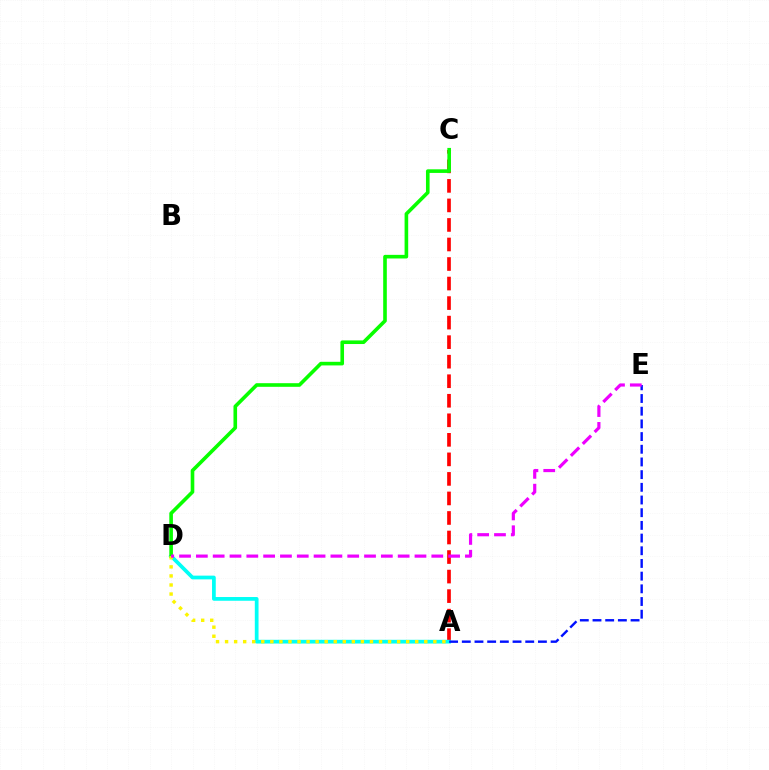{('A', 'C'): [{'color': '#ff0000', 'line_style': 'dashed', 'thickness': 2.65}], ('A', 'D'): [{'color': '#00fff6', 'line_style': 'solid', 'thickness': 2.69}, {'color': '#fcf500', 'line_style': 'dotted', 'thickness': 2.46}], ('C', 'D'): [{'color': '#08ff00', 'line_style': 'solid', 'thickness': 2.6}], ('A', 'E'): [{'color': '#0010ff', 'line_style': 'dashed', 'thickness': 1.72}], ('D', 'E'): [{'color': '#ee00ff', 'line_style': 'dashed', 'thickness': 2.28}]}